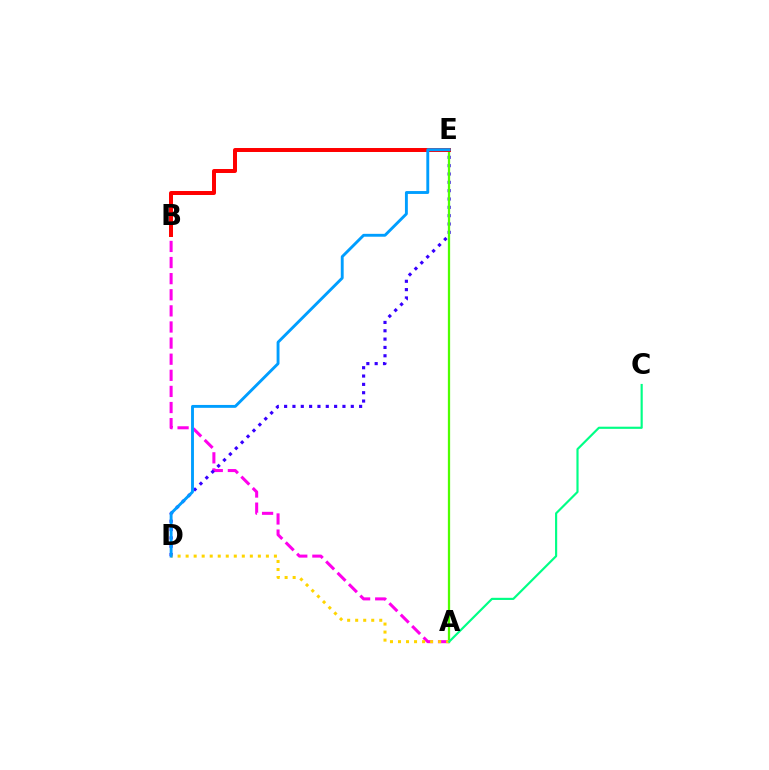{('A', 'B'): [{'color': '#ff00ed', 'line_style': 'dashed', 'thickness': 2.19}], ('D', 'E'): [{'color': '#3700ff', 'line_style': 'dotted', 'thickness': 2.26}, {'color': '#009eff', 'line_style': 'solid', 'thickness': 2.08}], ('A', 'E'): [{'color': '#4fff00', 'line_style': 'solid', 'thickness': 1.63}], ('A', 'D'): [{'color': '#ffd500', 'line_style': 'dotted', 'thickness': 2.18}], ('A', 'C'): [{'color': '#00ff86', 'line_style': 'solid', 'thickness': 1.56}], ('B', 'E'): [{'color': '#ff0000', 'line_style': 'solid', 'thickness': 2.86}]}